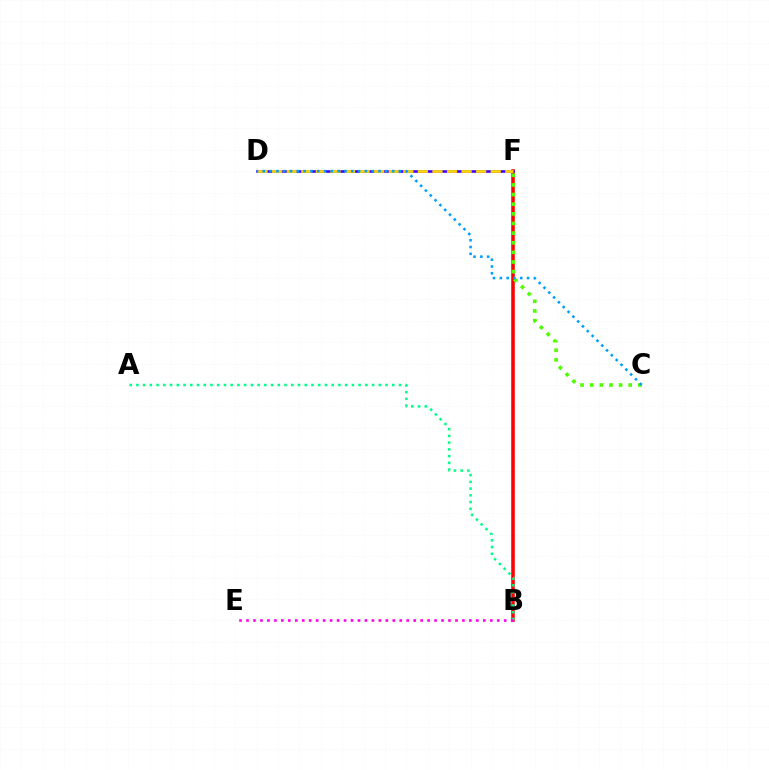{('B', 'F'): [{'color': '#ff0000', 'line_style': 'solid', 'thickness': 2.56}], ('D', 'F'): [{'color': '#3700ff', 'line_style': 'solid', 'thickness': 1.86}, {'color': '#ffd500', 'line_style': 'dashed', 'thickness': 1.98}], ('C', 'F'): [{'color': '#4fff00', 'line_style': 'dotted', 'thickness': 2.62}], ('A', 'B'): [{'color': '#00ff86', 'line_style': 'dotted', 'thickness': 1.83}], ('B', 'E'): [{'color': '#ff00ed', 'line_style': 'dotted', 'thickness': 1.89}], ('C', 'D'): [{'color': '#009eff', 'line_style': 'dotted', 'thickness': 1.85}]}